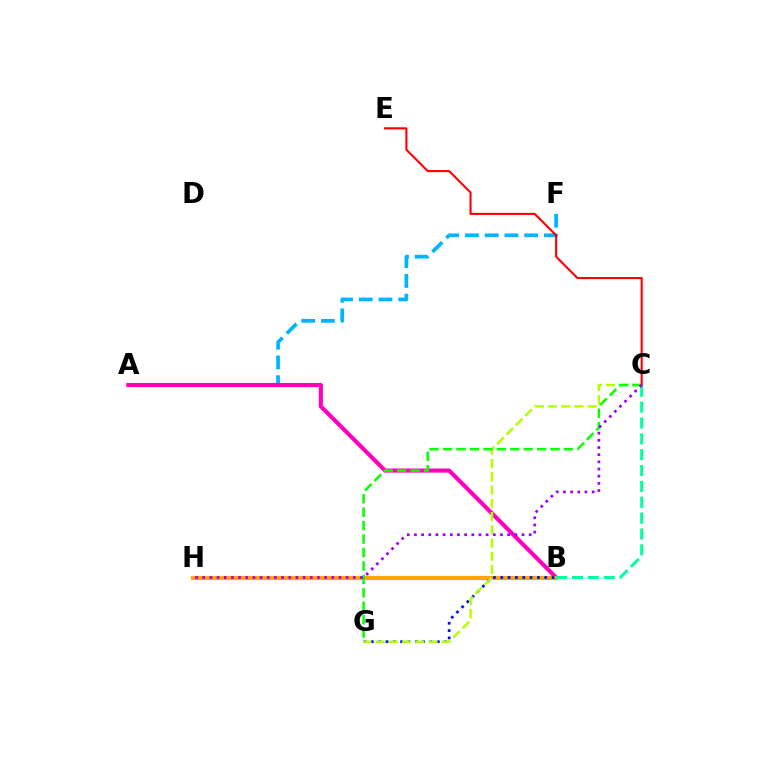{('A', 'F'): [{'color': '#00b5ff', 'line_style': 'dashed', 'thickness': 2.68}], ('A', 'B'): [{'color': '#ff00bd', 'line_style': 'solid', 'thickness': 2.97}], ('B', 'H'): [{'color': '#ffa500', 'line_style': 'solid', 'thickness': 2.99}], ('B', 'G'): [{'color': '#0010ff', 'line_style': 'dotted', 'thickness': 1.99}], ('C', 'G'): [{'color': '#b3ff00', 'line_style': 'dashed', 'thickness': 1.8}, {'color': '#08ff00', 'line_style': 'dashed', 'thickness': 1.83}], ('C', 'E'): [{'color': '#ff0000', 'line_style': 'solid', 'thickness': 1.52}], ('B', 'C'): [{'color': '#00ff9d', 'line_style': 'dashed', 'thickness': 2.15}], ('C', 'H'): [{'color': '#9b00ff', 'line_style': 'dotted', 'thickness': 1.95}]}